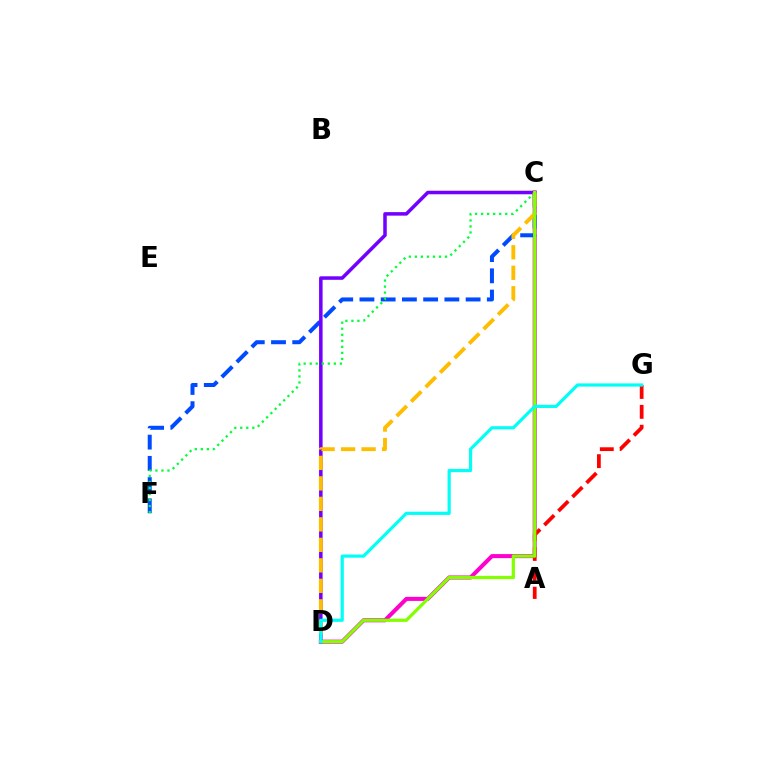{('C', 'D'): [{'color': '#ff00cf', 'line_style': 'solid', 'thickness': 2.91}, {'color': '#7200ff', 'line_style': 'solid', 'thickness': 2.53}, {'color': '#ffbd00', 'line_style': 'dashed', 'thickness': 2.78}, {'color': '#84ff00', 'line_style': 'solid', 'thickness': 2.32}], ('C', 'F'): [{'color': '#004bff', 'line_style': 'dashed', 'thickness': 2.88}, {'color': '#00ff39', 'line_style': 'dotted', 'thickness': 1.64}], ('A', 'G'): [{'color': '#ff0000', 'line_style': 'dashed', 'thickness': 2.7}], ('D', 'G'): [{'color': '#00fff6', 'line_style': 'solid', 'thickness': 2.29}]}